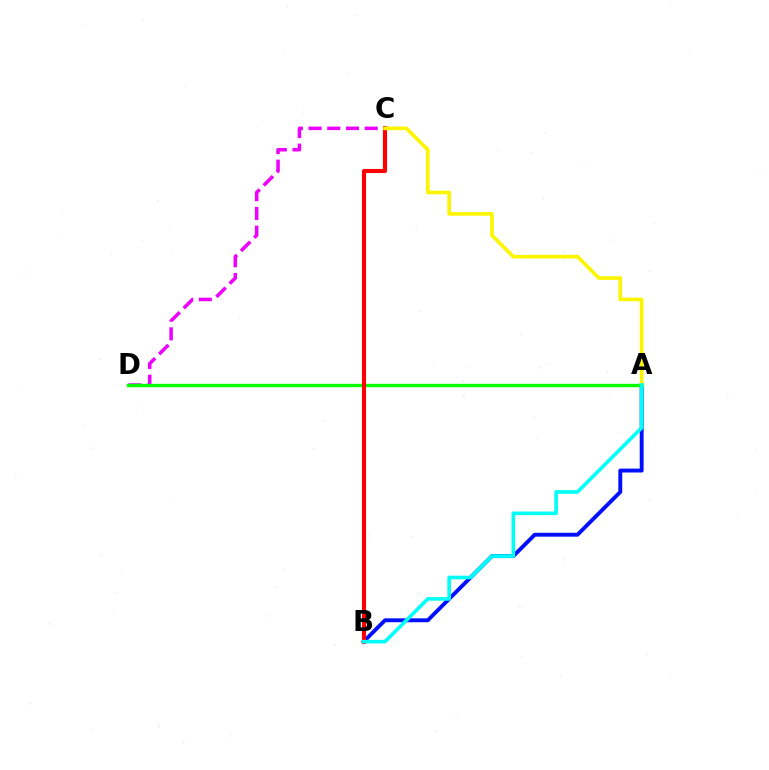{('A', 'B'): [{'color': '#0010ff', 'line_style': 'solid', 'thickness': 2.81}, {'color': '#00fff6', 'line_style': 'solid', 'thickness': 2.61}], ('C', 'D'): [{'color': '#ee00ff', 'line_style': 'dashed', 'thickness': 2.54}], ('A', 'D'): [{'color': '#08ff00', 'line_style': 'solid', 'thickness': 2.42}], ('B', 'C'): [{'color': '#ff0000', 'line_style': 'solid', 'thickness': 2.95}], ('A', 'C'): [{'color': '#fcf500', 'line_style': 'solid', 'thickness': 2.63}]}